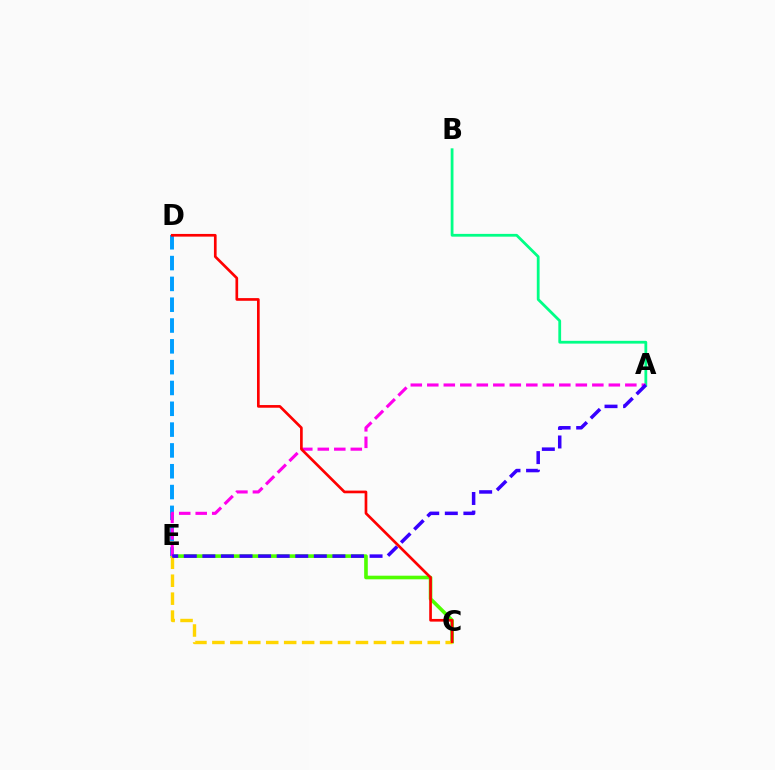{('A', 'B'): [{'color': '#00ff86', 'line_style': 'solid', 'thickness': 2.0}], ('C', 'E'): [{'color': '#4fff00', 'line_style': 'solid', 'thickness': 2.61}, {'color': '#ffd500', 'line_style': 'dashed', 'thickness': 2.44}], ('D', 'E'): [{'color': '#009eff', 'line_style': 'dashed', 'thickness': 2.83}], ('A', 'E'): [{'color': '#ff00ed', 'line_style': 'dashed', 'thickness': 2.24}, {'color': '#3700ff', 'line_style': 'dashed', 'thickness': 2.52}], ('C', 'D'): [{'color': '#ff0000', 'line_style': 'solid', 'thickness': 1.93}]}